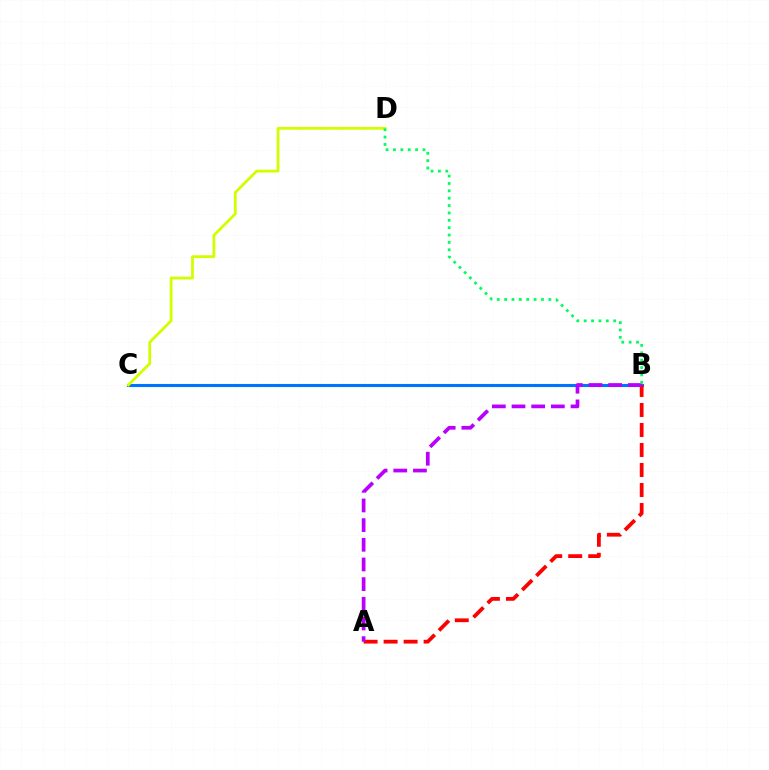{('B', 'C'): [{'color': '#0074ff', 'line_style': 'solid', 'thickness': 2.23}], ('A', 'B'): [{'color': '#ff0000', 'line_style': 'dashed', 'thickness': 2.72}, {'color': '#b900ff', 'line_style': 'dashed', 'thickness': 2.67}], ('C', 'D'): [{'color': '#d1ff00', 'line_style': 'solid', 'thickness': 2.02}], ('B', 'D'): [{'color': '#00ff5c', 'line_style': 'dotted', 'thickness': 2.0}]}